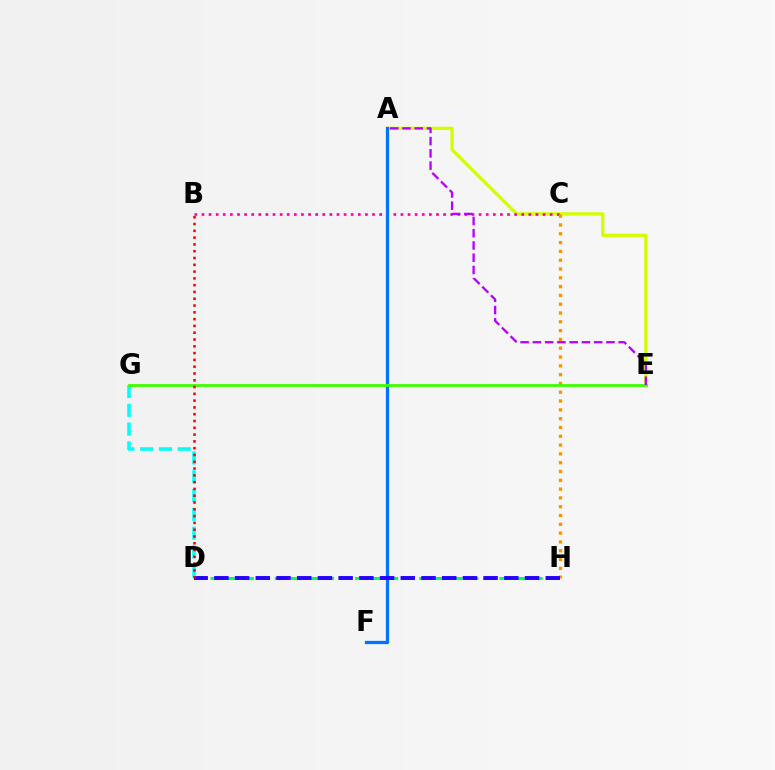{('A', 'E'): [{'color': '#d1ff00', 'line_style': 'solid', 'thickness': 2.36}, {'color': '#b900ff', 'line_style': 'dashed', 'thickness': 1.67}], ('B', 'C'): [{'color': '#ff00ac', 'line_style': 'dotted', 'thickness': 1.93}], ('D', 'H'): [{'color': '#00ff5c', 'line_style': 'dashed', 'thickness': 2.18}, {'color': '#2500ff', 'line_style': 'dashed', 'thickness': 2.81}], ('D', 'G'): [{'color': '#00fff6', 'line_style': 'dashed', 'thickness': 2.55}], ('A', 'F'): [{'color': '#0074ff', 'line_style': 'solid', 'thickness': 2.35}], ('C', 'H'): [{'color': '#ff9400', 'line_style': 'dotted', 'thickness': 2.39}], ('E', 'G'): [{'color': '#3dff00', 'line_style': 'solid', 'thickness': 2.01}], ('B', 'D'): [{'color': '#ff0000', 'line_style': 'dotted', 'thickness': 1.85}]}